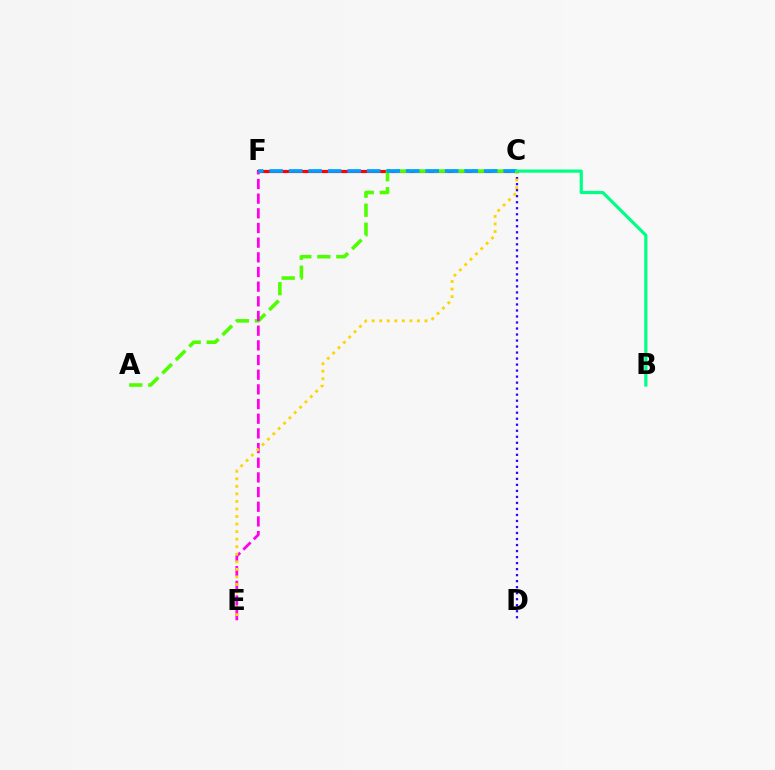{('C', 'F'): [{'color': '#ff0000', 'line_style': 'solid', 'thickness': 2.27}, {'color': '#009eff', 'line_style': 'dashed', 'thickness': 2.65}], ('A', 'C'): [{'color': '#4fff00', 'line_style': 'dashed', 'thickness': 2.58}], ('E', 'F'): [{'color': '#ff00ed', 'line_style': 'dashed', 'thickness': 1.99}], ('C', 'D'): [{'color': '#3700ff', 'line_style': 'dotted', 'thickness': 1.63}], ('C', 'E'): [{'color': '#ffd500', 'line_style': 'dotted', 'thickness': 2.05}], ('B', 'C'): [{'color': '#00ff86', 'line_style': 'solid', 'thickness': 2.3}]}